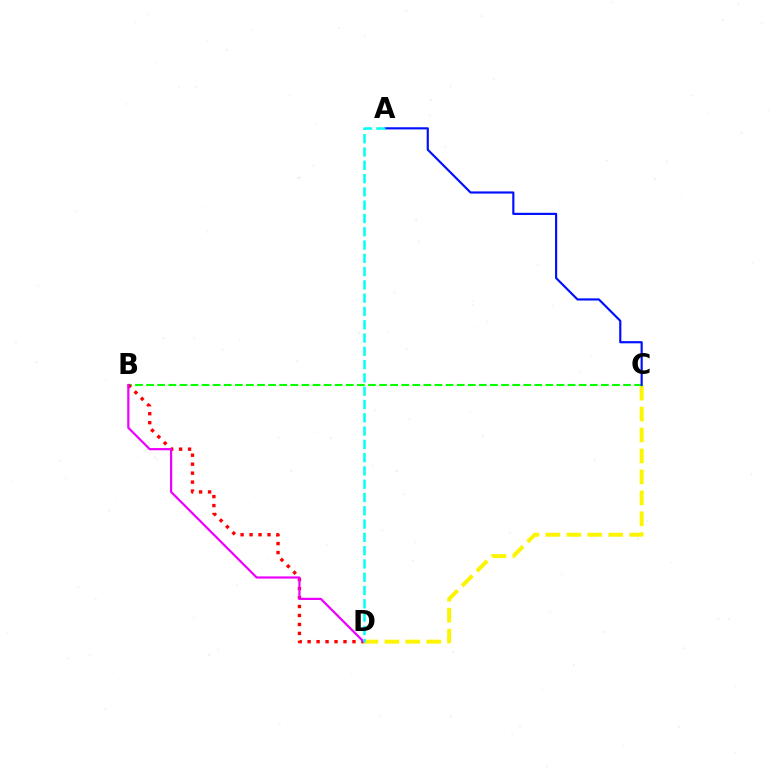{('B', 'C'): [{'color': '#08ff00', 'line_style': 'dashed', 'thickness': 1.51}], ('C', 'D'): [{'color': '#fcf500', 'line_style': 'dashed', 'thickness': 2.85}], ('B', 'D'): [{'color': '#ff0000', 'line_style': 'dotted', 'thickness': 2.44}, {'color': '#ee00ff', 'line_style': 'solid', 'thickness': 1.59}], ('A', 'C'): [{'color': '#0010ff', 'line_style': 'solid', 'thickness': 1.55}], ('A', 'D'): [{'color': '#00fff6', 'line_style': 'dashed', 'thickness': 1.81}]}